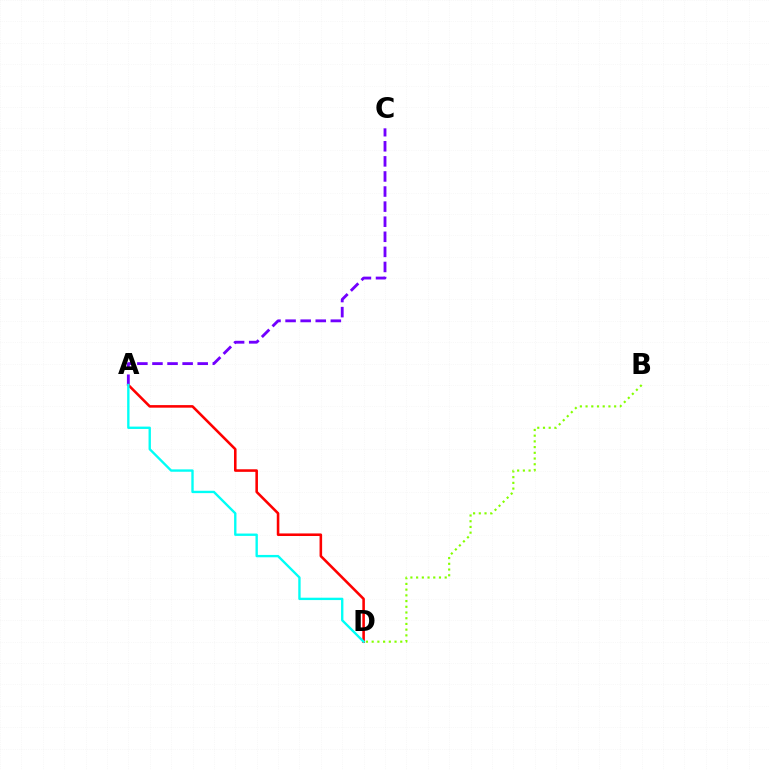{('A', 'D'): [{'color': '#ff0000', 'line_style': 'solid', 'thickness': 1.85}, {'color': '#00fff6', 'line_style': 'solid', 'thickness': 1.7}], ('A', 'C'): [{'color': '#7200ff', 'line_style': 'dashed', 'thickness': 2.05}], ('B', 'D'): [{'color': '#84ff00', 'line_style': 'dotted', 'thickness': 1.55}]}